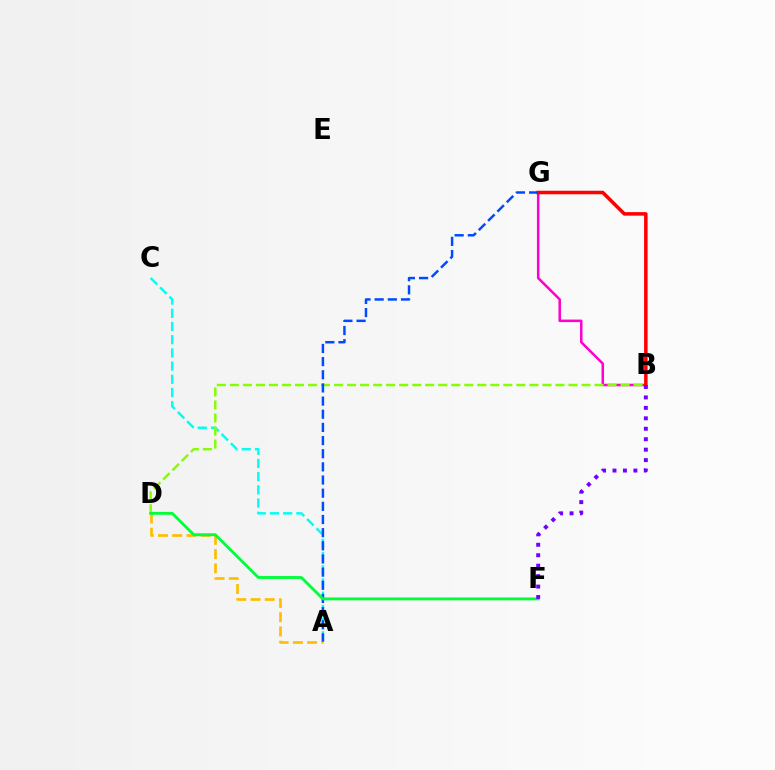{('A', 'C'): [{'color': '#00fff6', 'line_style': 'dashed', 'thickness': 1.79}], ('A', 'D'): [{'color': '#ffbd00', 'line_style': 'dashed', 'thickness': 1.93}], ('B', 'G'): [{'color': '#ff00cf', 'line_style': 'solid', 'thickness': 1.81}, {'color': '#ff0000', 'line_style': 'solid', 'thickness': 2.54}], ('B', 'D'): [{'color': '#84ff00', 'line_style': 'dashed', 'thickness': 1.77}], ('A', 'G'): [{'color': '#004bff', 'line_style': 'dashed', 'thickness': 1.79}], ('D', 'F'): [{'color': '#00ff39', 'line_style': 'solid', 'thickness': 2.06}], ('B', 'F'): [{'color': '#7200ff', 'line_style': 'dotted', 'thickness': 2.84}]}